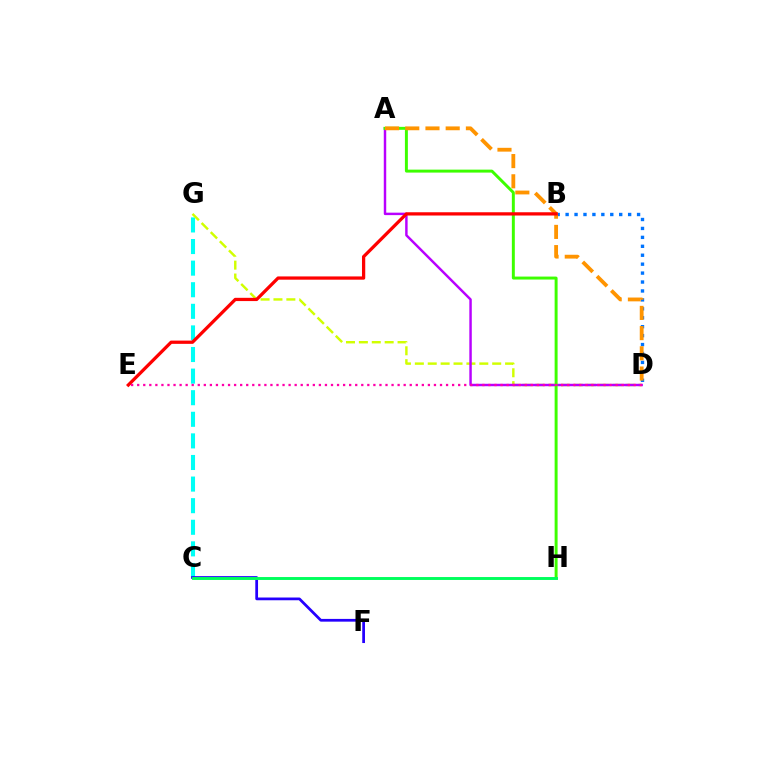{('C', 'G'): [{'color': '#00fff6', 'line_style': 'dashed', 'thickness': 2.93}], ('B', 'D'): [{'color': '#0074ff', 'line_style': 'dotted', 'thickness': 2.43}], ('D', 'G'): [{'color': '#d1ff00', 'line_style': 'dashed', 'thickness': 1.75}], ('A', 'D'): [{'color': '#b900ff', 'line_style': 'solid', 'thickness': 1.77}, {'color': '#ff9400', 'line_style': 'dashed', 'thickness': 2.75}], ('A', 'H'): [{'color': '#3dff00', 'line_style': 'solid', 'thickness': 2.13}], ('C', 'F'): [{'color': '#2500ff', 'line_style': 'solid', 'thickness': 1.98}], ('B', 'E'): [{'color': '#ff0000', 'line_style': 'solid', 'thickness': 2.35}], ('C', 'H'): [{'color': '#00ff5c', 'line_style': 'solid', 'thickness': 2.1}], ('D', 'E'): [{'color': '#ff00ac', 'line_style': 'dotted', 'thickness': 1.65}]}